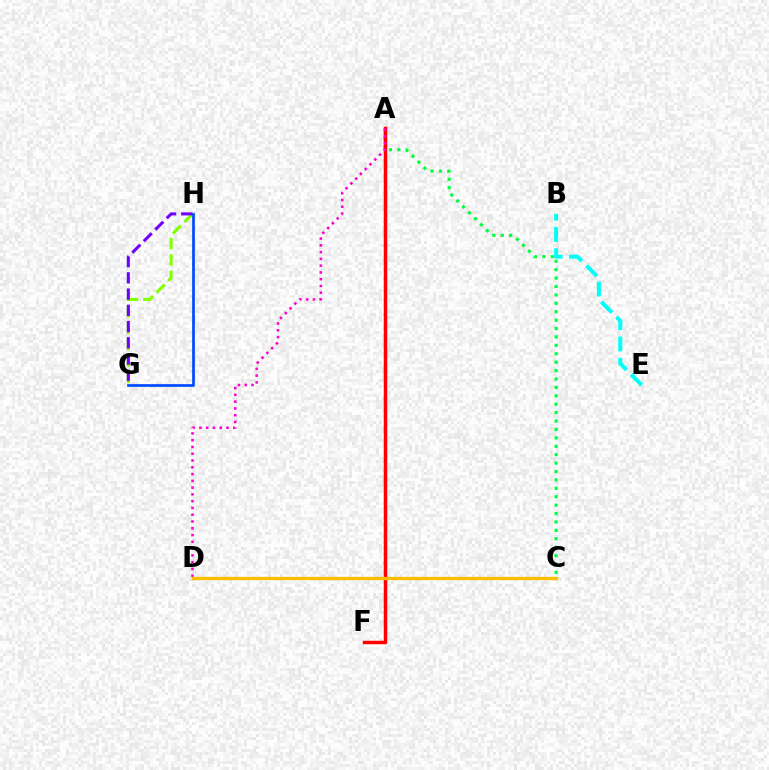{('A', 'C'): [{'color': '#00ff39', 'line_style': 'dotted', 'thickness': 2.29}], ('B', 'E'): [{'color': '#00fff6', 'line_style': 'dashed', 'thickness': 2.88}], ('G', 'H'): [{'color': '#84ff00', 'line_style': 'dashed', 'thickness': 2.23}, {'color': '#7200ff', 'line_style': 'dashed', 'thickness': 2.21}, {'color': '#004bff', 'line_style': 'solid', 'thickness': 1.95}], ('A', 'F'): [{'color': '#ff0000', 'line_style': 'solid', 'thickness': 2.52}], ('A', 'D'): [{'color': '#ff00cf', 'line_style': 'dotted', 'thickness': 1.84}], ('C', 'D'): [{'color': '#ffbd00', 'line_style': 'solid', 'thickness': 2.4}]}